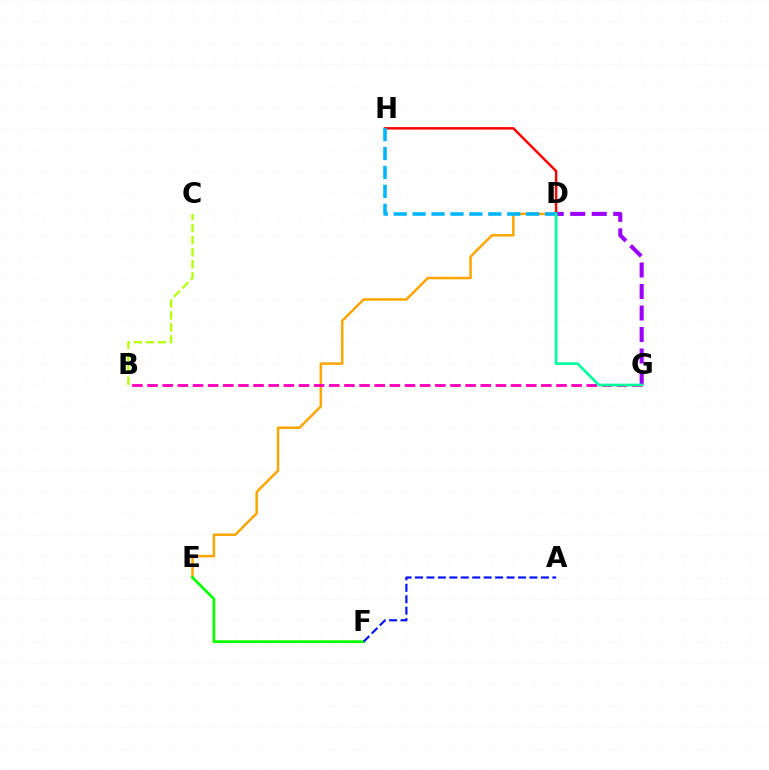{('D', 'H'): [{'color': '#ff0000', 'line_style': 'solid', 'thickness': 1.77}, {'color': '#00b5ff', 'line_style': 'dashed', 'thickness': 2.57}], ('D', 'E'): [{'color': '#ffa500', 'line_style': 'solid', 'thickness': 1.8}], ('E', 'F'): [{'color': '#08ff00', 'line_style': 'solid', 'thickness': 2.0}], ('A', 'F'): [{'color': '#0010ff', 'line_style': 'dashed', 'thickness': 1.56}], ('B', 'C'): [{'color': '#b3ff00', 'line_style': 'dashed', 'thickness': 1.63}], ('B', 'G'): [{'color': '#ff00bd', 'line_style': 'dashed', 'thickness': 2.06}], ('D', 'G'): [{'color': '#9b00ff', 'line_style': 'dashed', 'thickness': 2.92}, {'color': '#00ff9d', 'line_style': 'solid', 'thickness': 1.94}]}